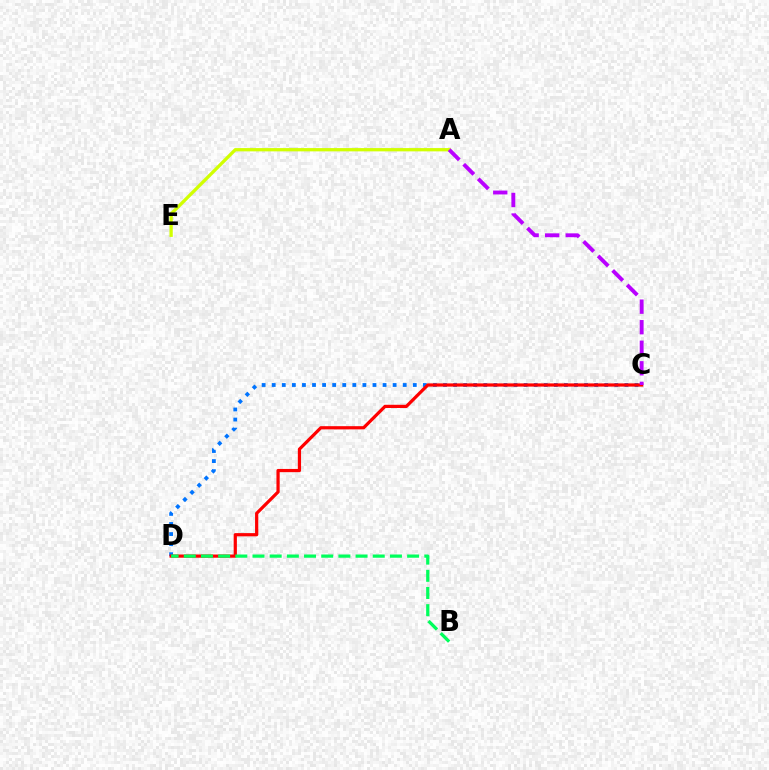{('A', 'E'): [{'color': '#d1ff00', 'line_style': 'solid', 'thickness': 2.36}], ('C', 'D'): [{'color': '#0074ff', 'line_style': 'dotted', 'thickness': 2.74}, {'color': '#ff0000', 'line_style': 'solid', 'thickness': 2.31}], ('B', 'D'): [{'color': '#00ff5c', 'line_style': 'dashed', 'thickness': 2.33}], ('A', 'C'): [{'color': '#b900ff', 'line_style': 'dashed', 'thickness': 2.79}]}